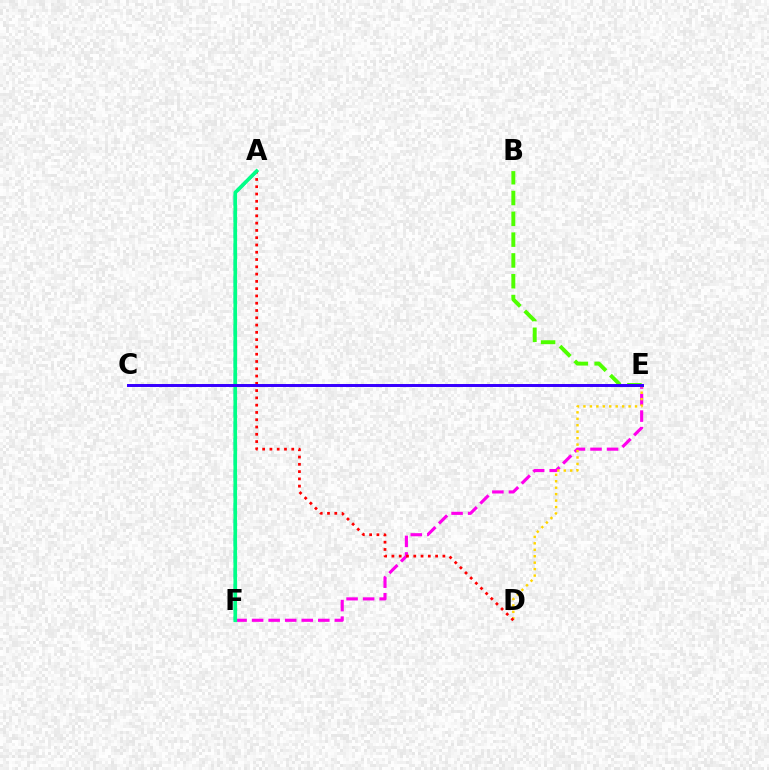{('E', 'F'): [{'color': '#ff00ed', 'line_style': 'dashed', 'thickness': 2.25}], ('A', 'F'): [{'color': '#009eff', 'line_style': 'dashed', 'thickness': 2.2}, {'color': '#00ff86', 'line_style': 'solid', 'thickness': 2.63}], ('D', 'E'): [{'color': '#ffd500', 'line_style': 'dotted', 'thickness': 1.75}], ('B', 'E'): [{'color': '#4fff00', 'line_style': 'dashed', 'thickness': 2.83}], ('A', 'D'): [{'color': '#ff0000', 'line_style': 'dotted', 'thickness': 1.98}], ('C', 'E'): [{'color': '#3700ff', 'line_style': 'solid', 'thickness': 2.14}]}